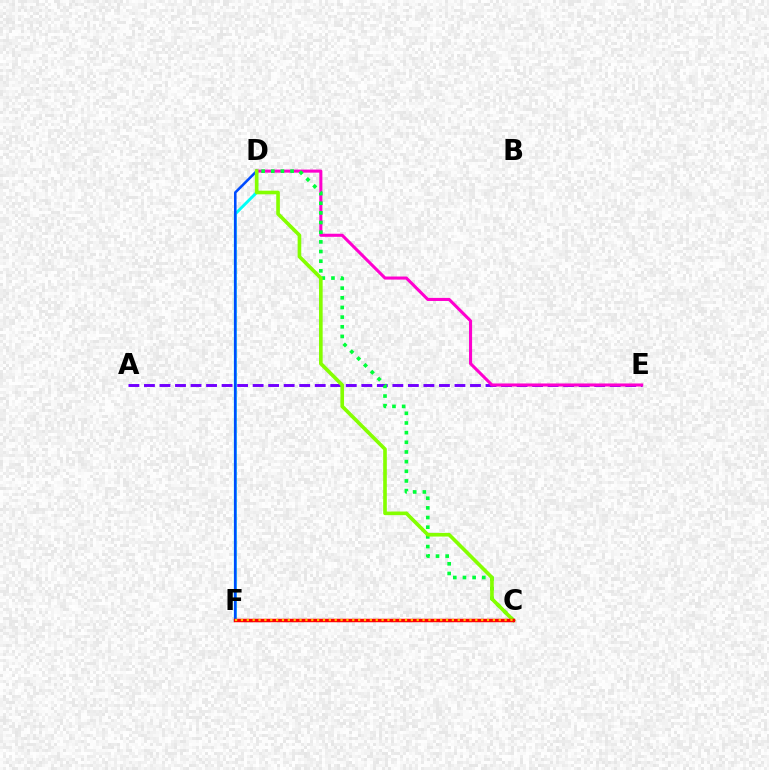{('A', 'E'): [{'color': '#7200ff', 'line_style': 'dashed', 'thickness': 2.11}], ('D', 'F'): [{'color': '#00fff6', 'line_style': 'solid', 'thickness': 2.1}, {'color': '#004bff', 'line_style': 'solid', 'thickness': 1.85}], ('D', 'E'): [{'color': '#ff00cf', 'line_style': 'solid', 'thickness': 2.21}], ('C', 'D'): [{'color': '#00ff39', 'line_style': 'dotted', 'thickness': 2.63}, {'color': '#84ff00', 'line_style': 'solid', 'thickness': 2.62}], ('C', 'F'): [{'color': '#ff0000', 'line_style': 'solid', 'thickness': 2.51}, {'color': '#ffbd00', 'line_style': 'dotted', 'thickness': 1.59}]}